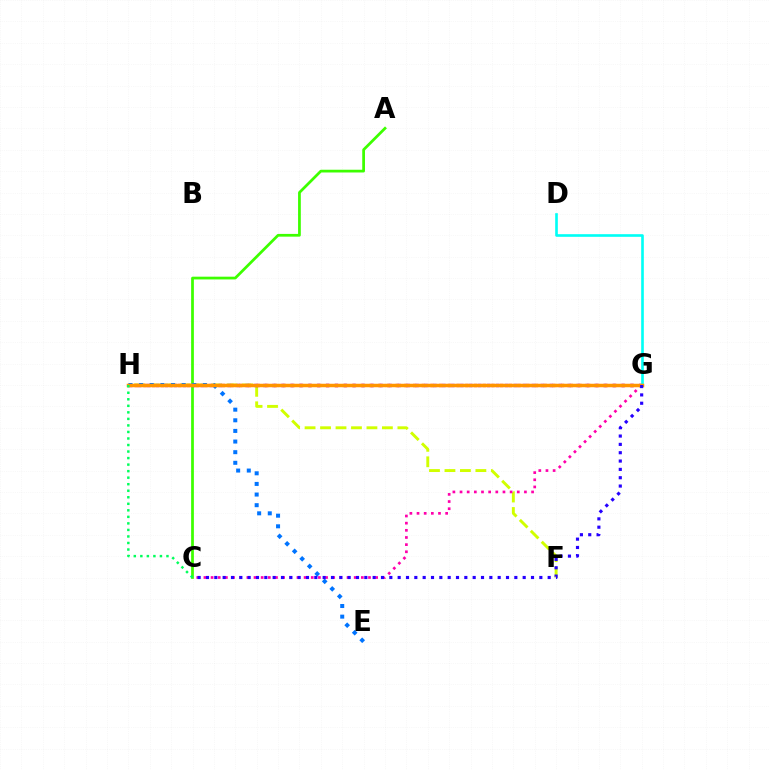{('A', 'C'): [{'color': '#3dff00', 'line_style': 'solid', 'thickness': 1.98}], ('F', 'H'): [{'color': '#d1ff00', 'line_style': 'dashed', 'thickness': 2.1}], ('G', 'H'): [{'color': '#ff0000', 'line_style': 'dotted', 'thickness': 2.36}, {'color': '#b900ff', 'line_style': 'dotted', 'thickness': 2.43}, {'color': '#ff9400', 'line_style': 'solid', 'thickness': 2.52}], ('E', 'H'): [{'color': '#0074ff', 'line_style': 'dotted', 'thickness': 2.89}], ('C', 'G'): [{'color': '#ff00ac', 'line_style': 'dotted', 'thickness': 1.94}, {'color': '#2500ff', 'line_style': 'dotted', 'thickness': 2.26}], ('D', 'G'): [{'color': '#00fff6', 'line_style': 'solid', 'thickness': 1.89}], ('C', 'H'): [{'color': '#00ff5c', 'line_style': 'dotted', 'thickness': 1.77}]}